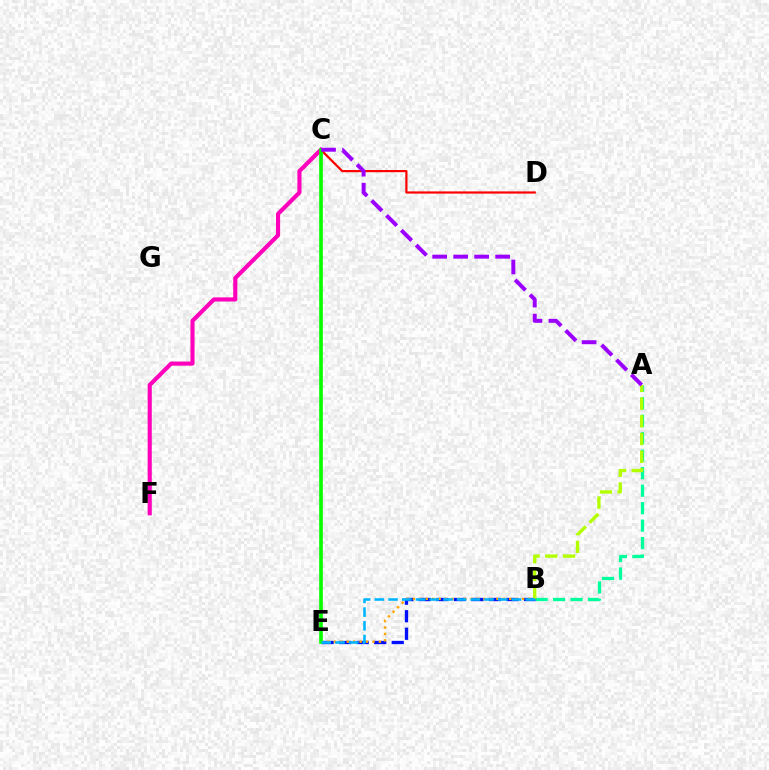{('C', 'D'): [{'color': '#ff0000', 'line_style': 'solid', 'thickness': 1.58}], ('A', 'B'): [{'color': '#00ff9d', 'line_style': 'dashed', 'thickness': 2.37}, {'color': '#b3ff00', 'line_style': 'dashed', 'thickness': 2.41}], ('B', 'E'): [{'color': '#0010ff', 'line_style': 'dashed', 'thickness': 2.38}, {'color': '#ffa500', 'line_style': 'dotted', 'thickness': 1.75}, {'color': '#00b5ff', 'line_style': 'dashed', 'thickness': 1.86}], ('C', 'F'): [{'color': '#ff00bd', 'line_style': 'solid', 'thickness': 2.97}], ('C', 'E'): [{'color': '#08ff00', 'line_style': 'solid', 'thickness': 2.64}], ('A', 'C'): [{'color': '#9b00ff', 'line_style': 'dashed', 'thickness': 2.85}]}